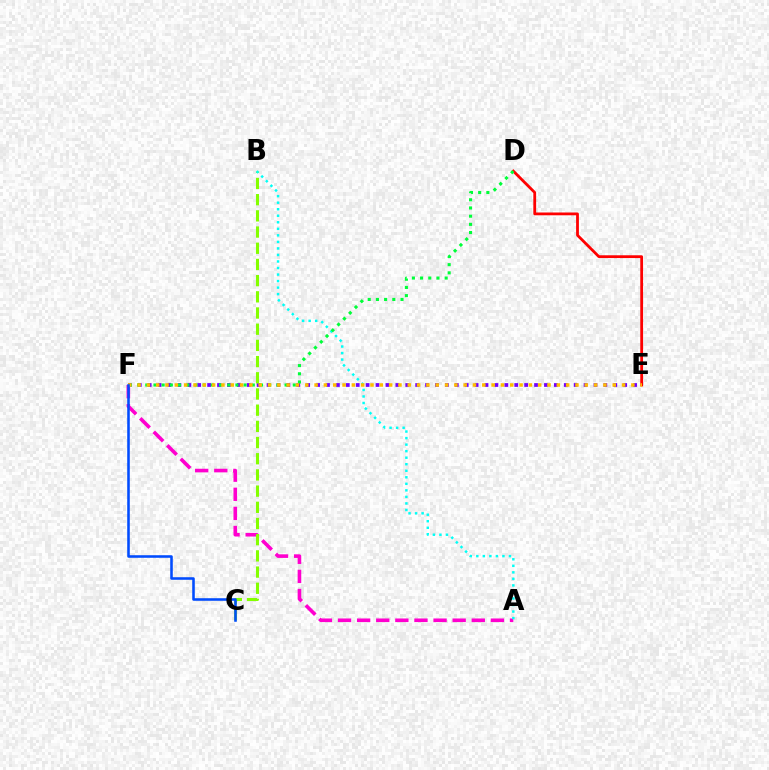{('E', 'F'): [{'color': '#7200ff', 'line_style': 'dotted', 'thickness': 2.69}, {'color': '#ffbd00', 'line_style': 'dotted', 'thickness': 2.53}], ('A', 'F'): [{'color': '#ff00cf', 'line_style': 'dashed', 'thickness': 2.6}], ('B', 'C'): [{'color': '#84ff00', 'line_style': 'dashed', 'thickness': 2.2}], ('D', 'E'): [{'color': '#ff0000', 'line_style': 'solid', 'thickness': 2.01}], ('A', 'B'): [{'color': '#00fff6', 'line_style': 'dotted', 'thickness': 1.78}], ('D', 'F'): [{'color': '#00ff39', 'line_style': 'dotted', 'thickness': 2.23}], ('C', 'F'): [{'color': '#004bff', 'line_style': 'solid', 'thickness': 1.84}]}